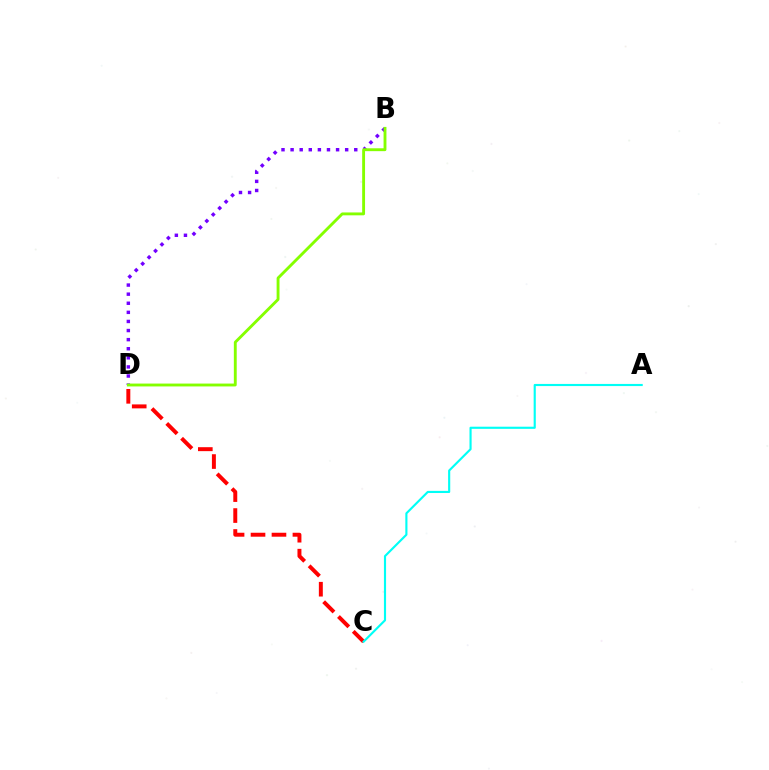{('C', 'D'): [{'color': '#ff0000', 'line_style': 'dashed', 'thickness': 2.85}], ('A', 'C'): [{'color': '#00fff6', 'line_style': 'solid', 'thickness': 1.54}], ('B', 'D'): [{'color': '#7200ff', 'line_style': 'dotted', 'thickness': 2.47}, {'color': '#84ff00', 'line_style': 'solid', 'thickness': 2.07}]}